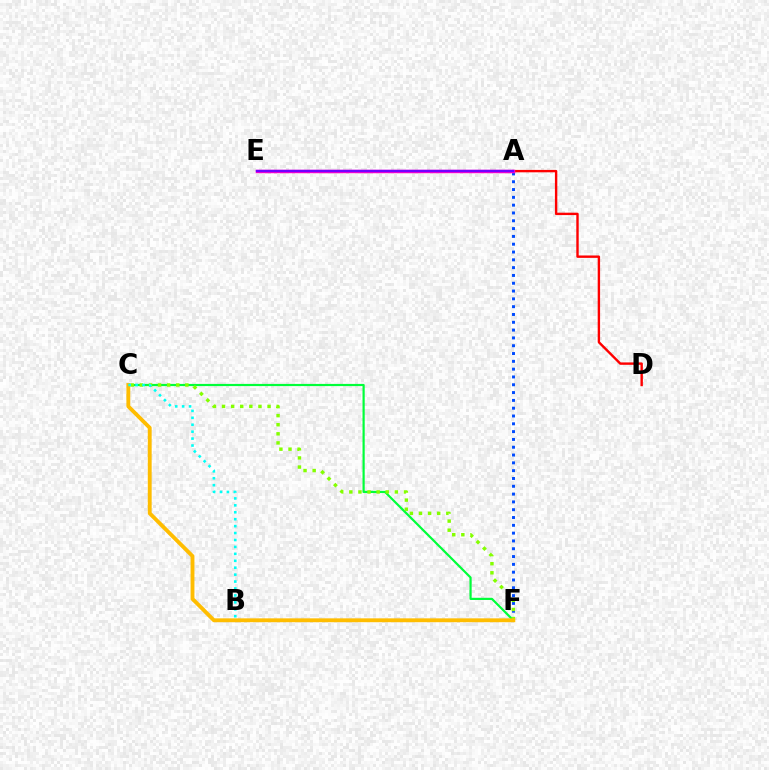{('A', 'D'): [{'color': '#ff0000', 'line_style': 'solid', 'thickness': 1.73}], ('C', 'F'): [{'color': '#00ff39', 'line_style': 'solid', 'thickness': 1.58}, {'color': '#84ff00', 'line_style': 'dotted', 'thickness': 2.47}, {'color': '#ffbd00', 'line_style': 'solid', 'thickness': 2.78}], ('A', 'F'): [{'color': '#004bff', 'line_style': 'dotted', 'thickness': 2.12}], ('A', 'E'): [{'color': '#ff00cf', 'line_style': 'solid', 'thickness': 2.49}, {'color': '#7200ff', 'line_style': 'solid', 'thickness': 1.66}], ('B', 'C'): [{'color': '#00fff6', 'line_style': 'dotted', 'thickness': 1.88}]}